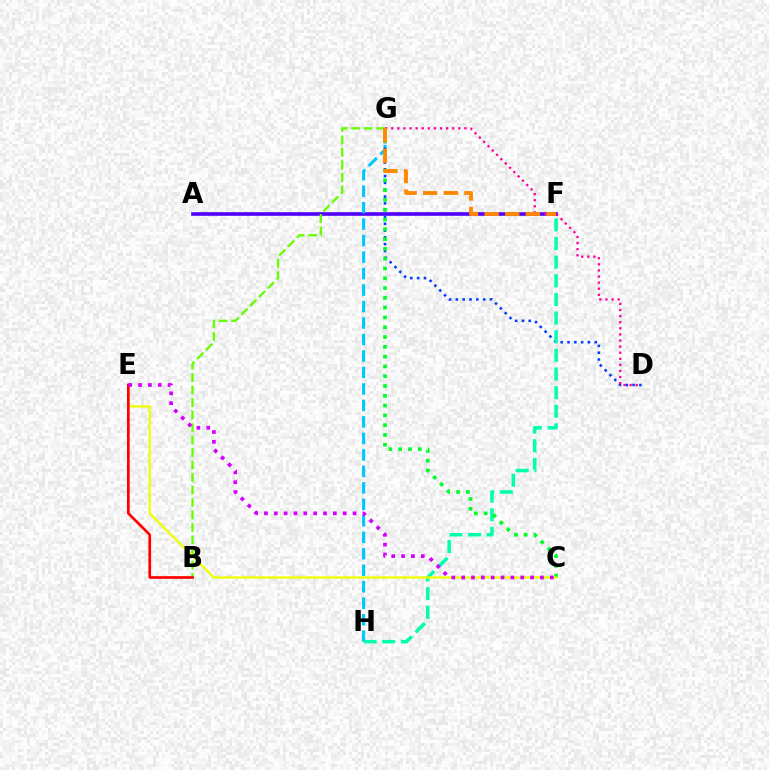{('A', 'F'): [{'color': '#4f00ff', 'line_style': 'solid', 'thickness': 2.6}], ('B', 'G'): [{'color': '#66ff00', 'line_style': 'dashed', 'thickness': 1.7}], ('G', 'H'): [{'color': '#00c7ff', 'line_style': 'dashed', 'thickness': 2.24}], ('D', 'G'): [{'color': '#003fff', 'line_style': 'dotted', 'thickness': 1.85}, {'color': '#ff00a0', 'line_style': 'dotted', 'thickness': 1.66}], ('F', 'H'): [{'color': '#00ffaf', 'line_style': 'dashed', 'thickness': 2.53}], ('C', 'G'): [{'color': '#00ff27', 'line_style': 'dotted', 'thickness': 2.66}], ('C', 'E'): [{'color': '#eeff00', 'line_style': 'solid', 'thickness': 1.64}, {'color': '#d600ff', 'line_style': 'dotted', 'thickness': 2.68}], ('B', 'E'): [{'color': '#ff0000', 'line_style': 'solid', 'thickness': 1.93}], ('F', 'G'): [{'color': '#ff8800', 'line_style': 'dashed', 'thickness': 2.8}]}